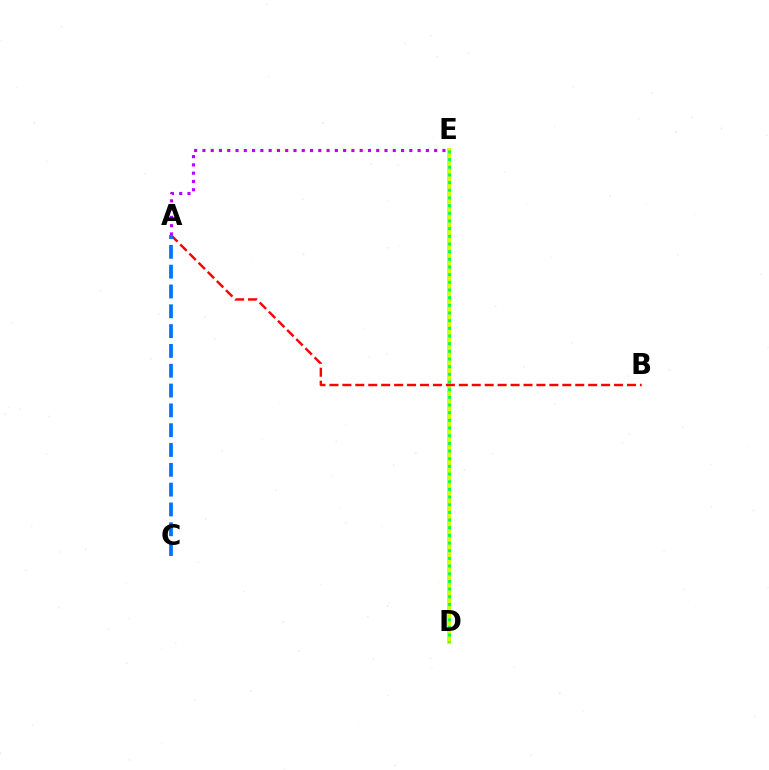{('D', 'E'): [{'color': '#d1ff00', 'line_style': 'solid', 'thickness': 2.9}, {'color': '#00ff5c', 'line_style': 'dotted', 'thickness': 2.08}], ('A', 'B'): [{'color': '#ff0000', 'line_style': 'dashed', 'thickness': 1.76}], ('A', 'E'): [{'color': '#b900ff', 'line_style': 'dotted', 'thickness': 2.25}], ('A', 'C'): [{'color': '#0074ff', 'line_style': 'dashed', 'thickness': 2.69}]}